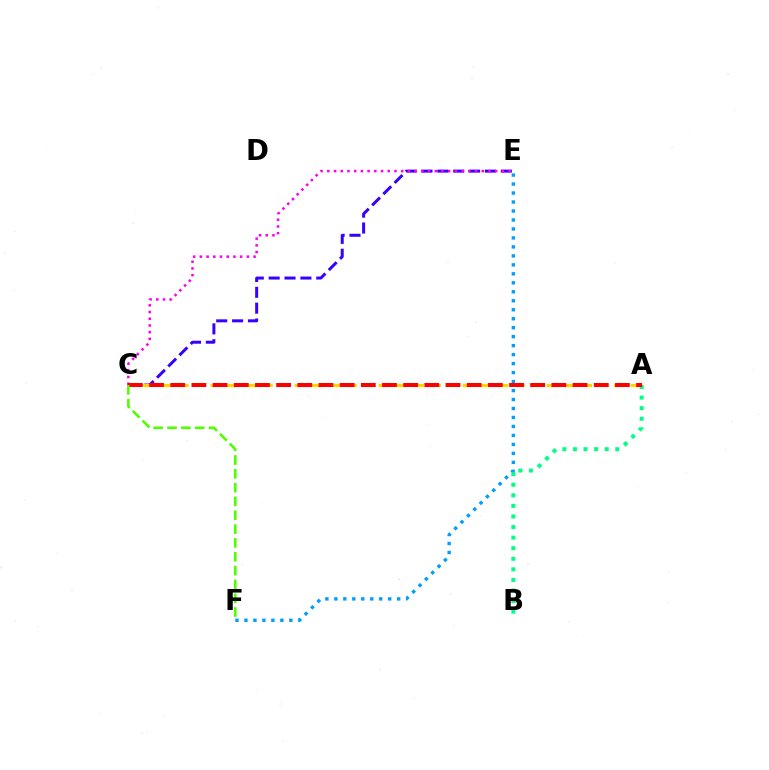{('C', 'E'): [{'color': '#3700ff', 'line_style': 'dashed', 'thickness': 2.16}, {'color': '#ff00ed', 'line_style': 'dotted', 'thickness': 1.82}], ('E', 'F'): [{'color': '#009eff', 'line_style': 'dotted', 'thickness': 2.44}], ('A', 'C'): [{'color': '#ffd500', 'line_style': 'dashed', 'thickness': 2.28}, {'color': '#ff0000', 'line_style': 'dashed', 'thickness': 2.88}], ('A', 'B'): [{'color': '#00ff86', 'line_style': 'dotted', 'thickness': 2.87}], ('C', 'F'): [{'color': '#4fff00', 'line_style': 'dashed', 'thickness': 1.88}]}